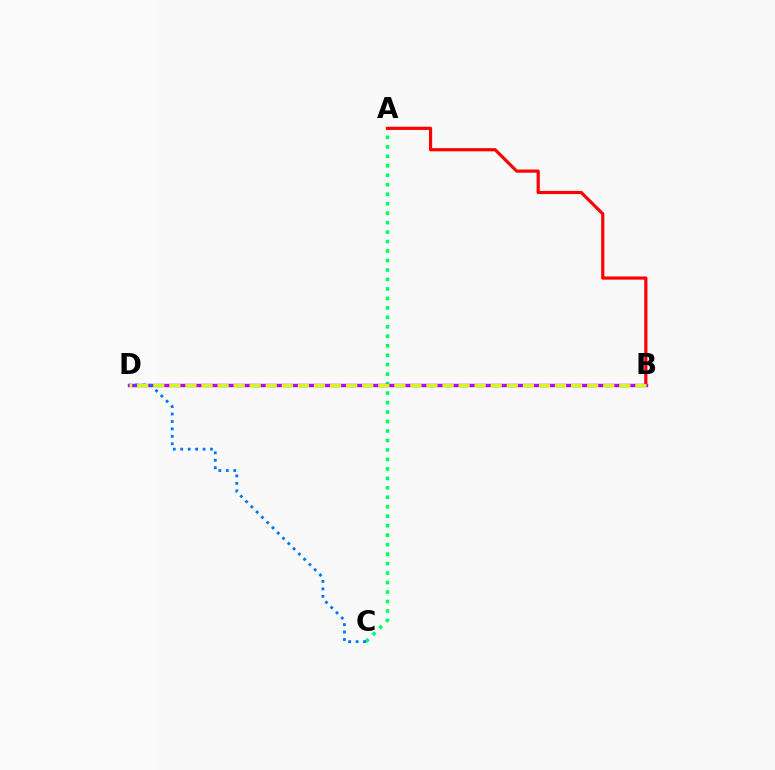{('A', 'C'): [{'color': '#00ff5c', 'line_style': 'dotted', 'thickness': 2.57}], ('A', 'B'): [{'color': '#ff0000', 'line_style': 'solid', 'thickness': 2.29}], ('B', 'D'): [{'color': '#b900ff', 'line_style': 'solid', 'thickness': 2.43}, {'color': '#d1ff00', 'line_style': 'dashed', 'thickness': 2.18}], ('C', 'D'): [{'color': '#0074ff', 'line_style': 'dotted', 'thickness': 2.02}]}